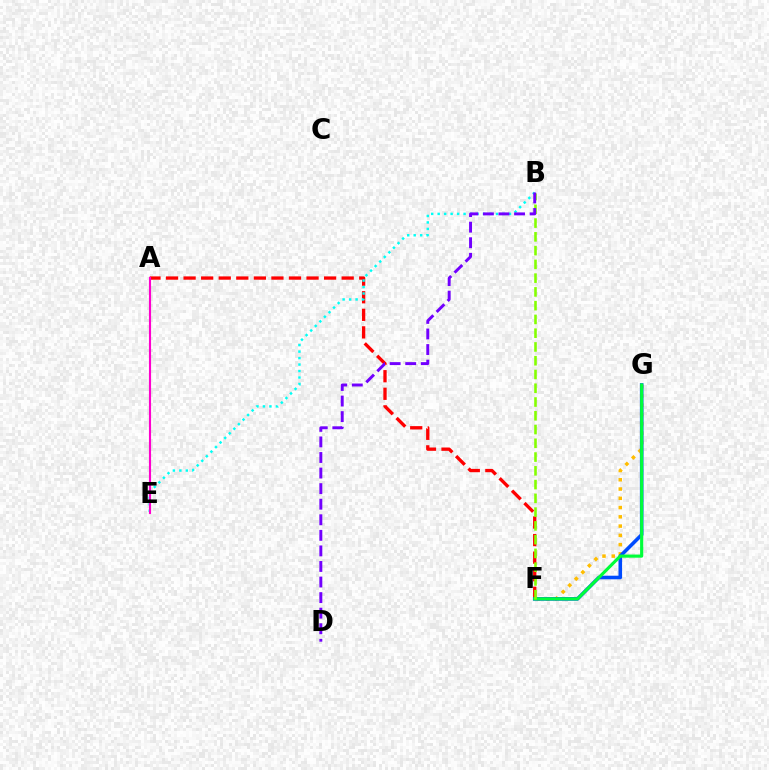{('A', 'F'): [{'color': '#ff0000', 'line_style': 'dashed', 'thickness': 2.39}], ('F', 'G'): [{'color': '#ffbd00', 'line_style': 'dotted', 'thickness': 2.52}, {'color': '#004bff', 'line_style': 'solid', 'thickness': 2.58}, {'color': '#00ff39', 'line_style': 'solid', 'thickness': 2.26}], ('B', 'E'): [{'color': '#00fff6', 'line_style': 'dotted', 'thickness': 1.76}], ('A', 'E'): [{'color': '#ff00cf', 'line_style': 'solid', 'thickness': 1.53}], ('B', 'F'): [{'color': '#84ff00', 'line_style': 'dashed', 'thickness': 1.87}], ('B', 'D'): [{'color': '#7200ff', 'line_style': 'dashed', 'thickness': 2.11}]}